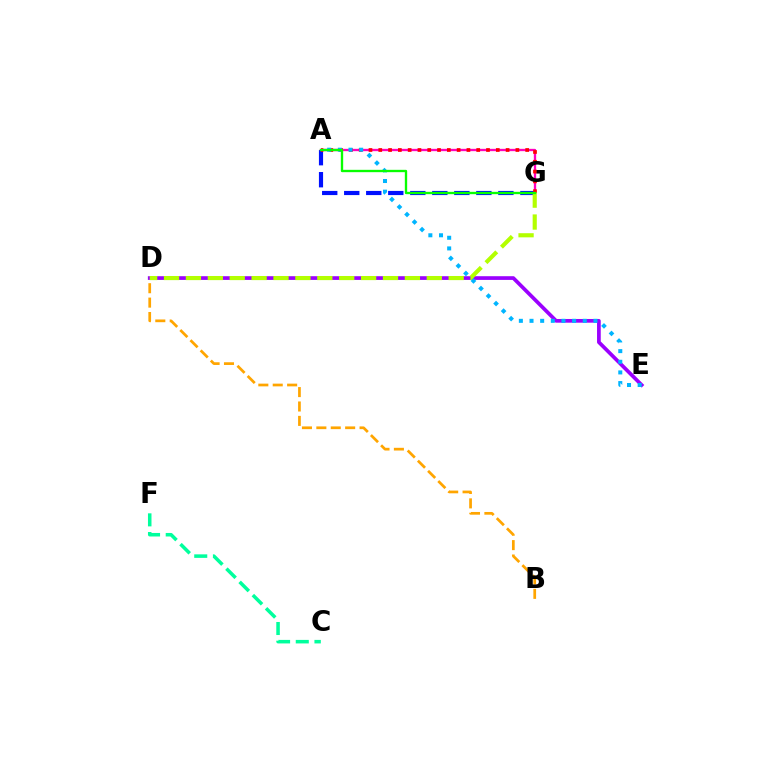{('B', 'D'): [{'color': '#ffa500', 'line_style': 'dashed', 'thickness': 1.96}], ('C', 'F'): [{'color': '#00ff9d', 'line_style': 'dashed', 'thickness': 2.54}], ('D', 'E'): [{'color': '#9b00ff', 'line_style': 'solid', 'thickness': 2.67}], ('A', 'G'): [{'color': '#0010ff', 'line_style': 'dashed', 'thickness': 2.99}, {'color': '#ff00bd', 'line_style': 'solid', 'thickness': 1.67}, {'color': '#ff0000', 'line_style': 'dotted', 'thickness': 2.66}, {'color': '#08ff00', 'line_style': 'solid', 'thickness': 1.69}], ('A', 'E'): [{'color': '#00b5ff', 'line_style': 'dotted', 'thickness': 2.89}], ('D', 'G'): [{'color': '#b3ff00', 'line_style': 'dashed', 'thickness': 2.97}]}